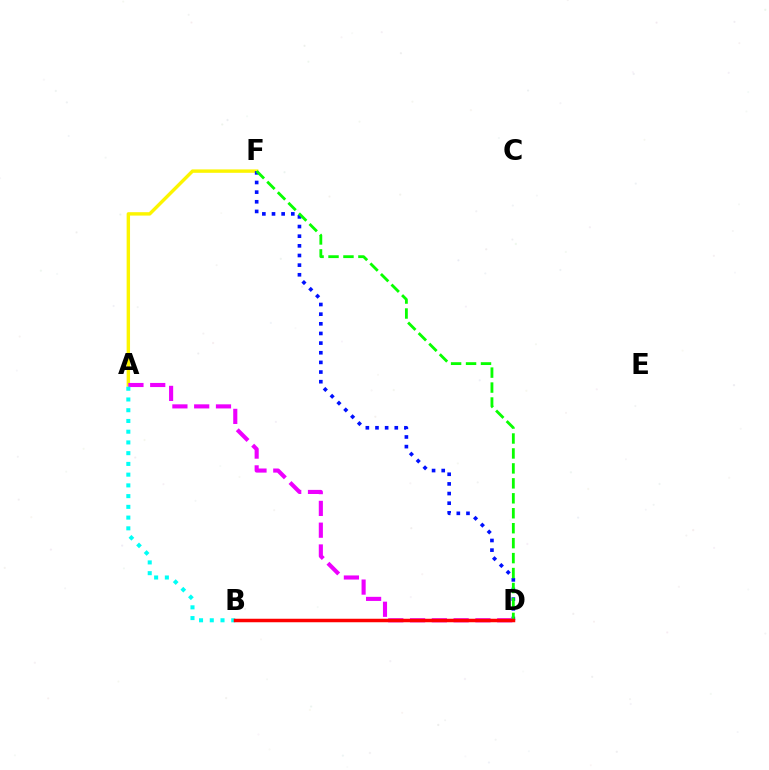{('A', 'F'): [{'color': '#fcf500', 'line_style': 'solid', 'thickness': 2.45}], ('D', 'F'): [{'color': '#0010ff', 'line_style': 'dotted', 'thickness': 2.62}, {'color': '#08ff00', 'line_style': 'dashed', 'thickness': 2.03}], ('A', 'D'): [{'color': '#ee00ff', 'line_style': 'dashed', 'thickness': 2.96}], ('A', 'B'): [{'color': '#00fff6', 'line_style': 'dotted', 'thickness': 2.92}], ('B', 'D'): [{'color': '#ff0000', 'line_style': 'solid', 'thickness': 2.52}]}